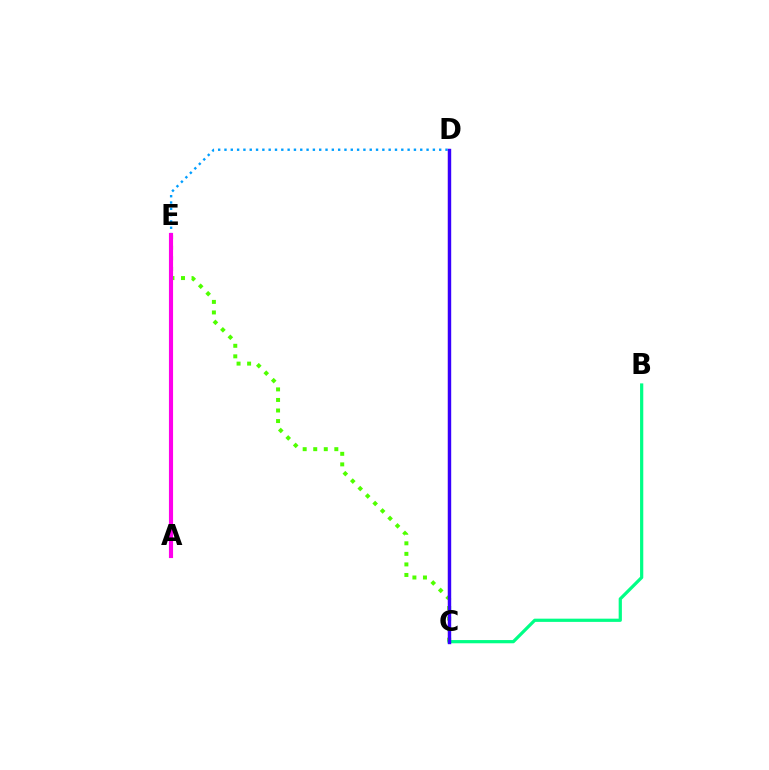{('D', 'E'): [{'color': '#009eff', 'line_style': 'dotted', 'thickness': 1.72}], ('C', 'E'): [{'color': '#4fff00', 'line_style': 'dotted', 'thickness': 2.87}], ('C', 'D'): [{'color': '#ff0000', 'line_style': 'solid', 'thickness': 1.54}, {'color': '#3700ff', 'line_style': 'solid', 'thickness': 2.45}], ('B', 'C'): [{'color': '#00ff86', 'line_style': 'solid', 'thickness': 2.32}], ('A', 'E'): [{'color': '#ffd500', 'line_style': 'dotted', 'thickness': 2.83}, {'color': '#ff00ed', 'line_style': 'solid', 'thickness': 2.97}]}